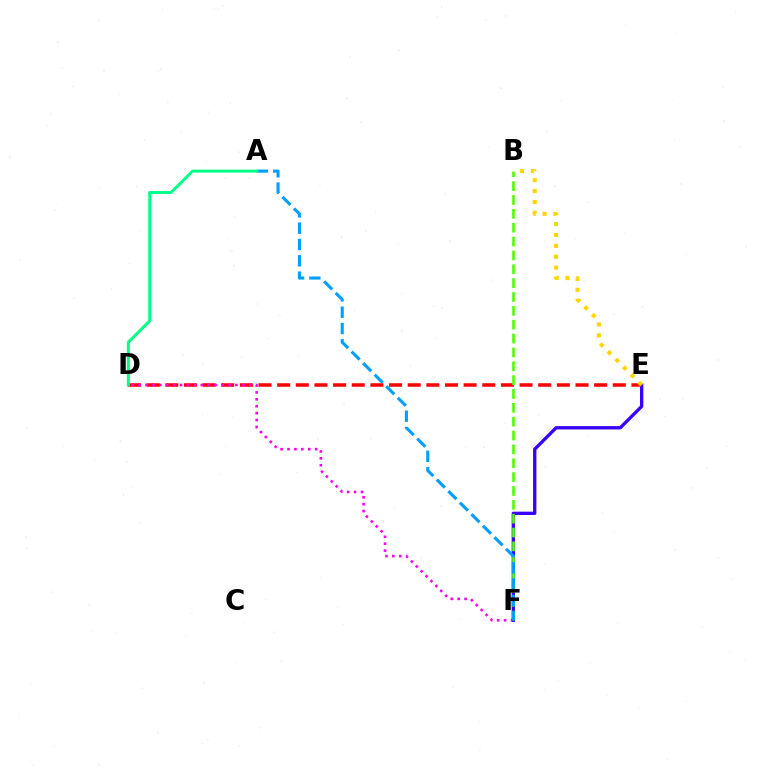{('D', 'E'): [{'color': '#ff0000', 'line_style': 'dashed', 'thickness': 2.53}], ('D', 'F'): [{'color': '#ff00ed', 'line_style': 'dotted', 'thickness': 1.88}], ('E', 'F'): [{'color': '#3700ff', 'line_style': 'solid', 'thickness': 2.39}], ('B', 'F'): [{'color': '#4fff00', 'line_style': 'dashed', 'thickness': 1.88}], ('B', 'E'): [{'color': '#ffd500', 'line_style': 'dotted', 'thickness': 2.96}], ('A', 'F'): [{'color': '#009eff', 'line_style': 'dashed', 'thickness': 2.22}], ('A', 'D'): [{'color': '#00ff86', 'line_style': 'solid', 'thickness': 2.14}]}